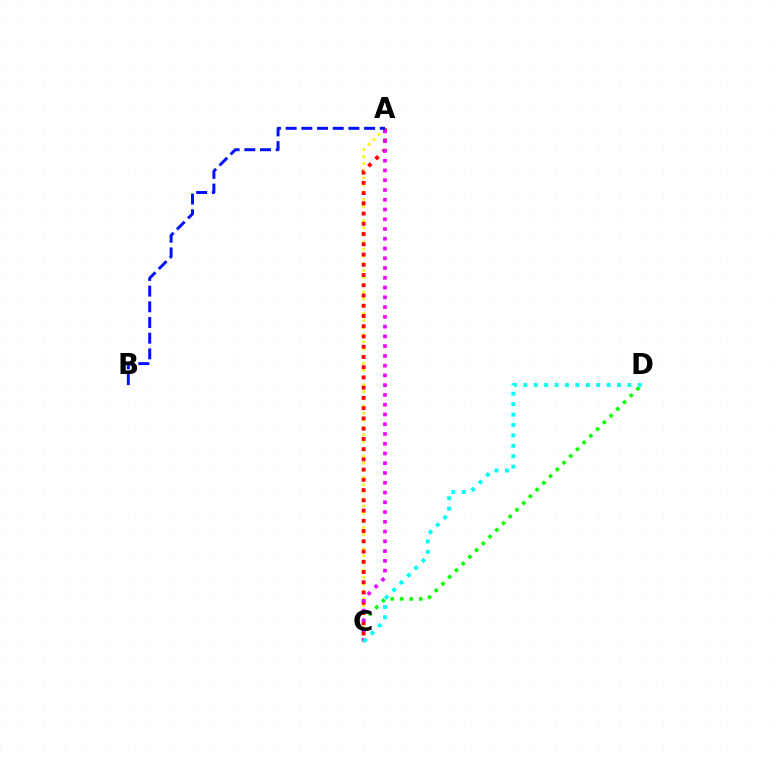{('C', 'D'): [{'color': '#08ff00', 'line_style': 'dotted', 'thickness': 2.58}, {'color': '#00fff6', 'line_style': 'dotted', 'thickness': 2.83}], ('A', 'C'): [{'color': '#fcf500', 'line_style': 'dotted', 'thickness': 1.94}, {'color': '#ff0000', 'line_style': 'dotted', 'thickness': 2.78}, {'color': '#ee00ff', 'line_style': 'dotted', 'thickness': 2.65}], ('A', 'B'): [{'color': '#0010ff', 'line_style': 'dashed', 'thickness': 2.13}]}